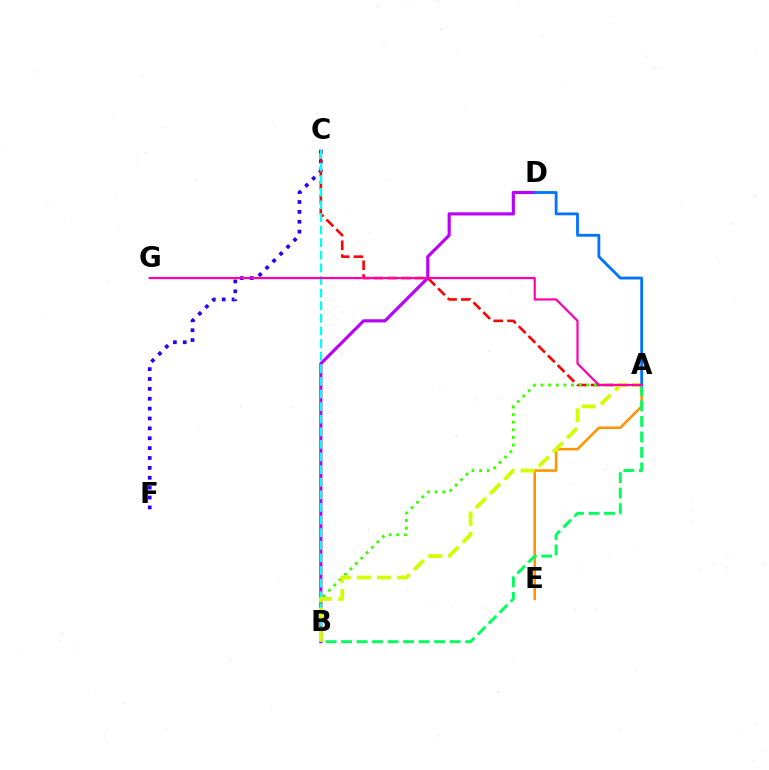{('A', 'E'): [{'color': '#ff9400', 'line_style': 'solid', 'thickness': 1.85}], ('C', 'F'): [{'color': '#2500ff', 'line_style': 'dotted', 'thickness': 2.68}], ('A', 'C'): [{'color': '#ff0000', 'line_style': 'dashed', 'thickness': 1.87}], ('B', 'D'): [{'color': '#b900ff', 'line_style': 'solid', 'thickness': 2.27}], ('A', 'B'): [{'color': '#3dff00', 'line_style': 'dotted', 'thickness': 2.07}, {'color': '#00ff5c', 'line_style': 'dashed', 'thickness': 2.11}, {'color': '#d1ff00', 'line_style': 'dashed', 'thickness': 2.72}], ('B', 'C'): [{'color': '#00fff6', 'line_style': 'dashed', 'thickness': 1.71}], ('A', 'D'): [{'color': '#0074ff', 'line_style': 'solid', 'thickness': 2.02}], ('A', 'G'): [{'color': '#ff00ac', 'line_style': 'solid', 'thickness': 1.58}]}